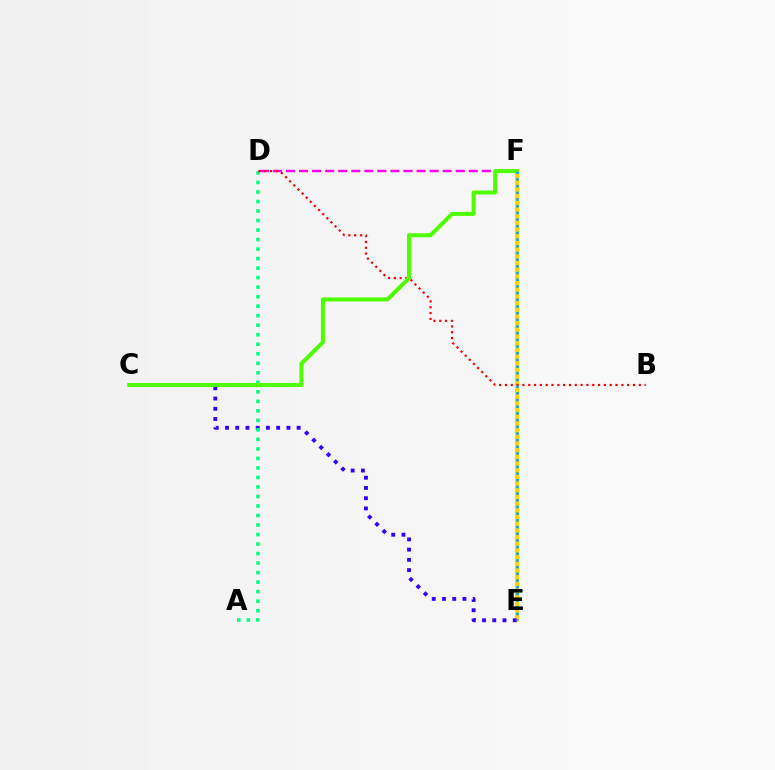{('E', 'F'): [{'color': '#ffd500', 'line_style': 'solid', 'thickness': 3.0}, {'color': '#009eff', 'line_style': 'dotted', 'thickness': 1.82}], ('C', 'E'): [{'color': '#3700ff', 'line_style': 'dotted', 'thickness': 2.78}], ('A', 'D'): [{'color': '#00ff86', 'line_style': 'dotted', 'thickness': 2.59}], ('D', 'F'): [{'color': '#ff00ed', 'line_style': 'dashed', 'thickness': 1.77}], ('B', 'D'): [{'color': '#ff0000', 'line_style': 'dotted', 'thickness': 1.58}], ('C', 'F'): [{'color': '#4fff00', 'line_style': 'solid', 'thickness': 2.9}]}